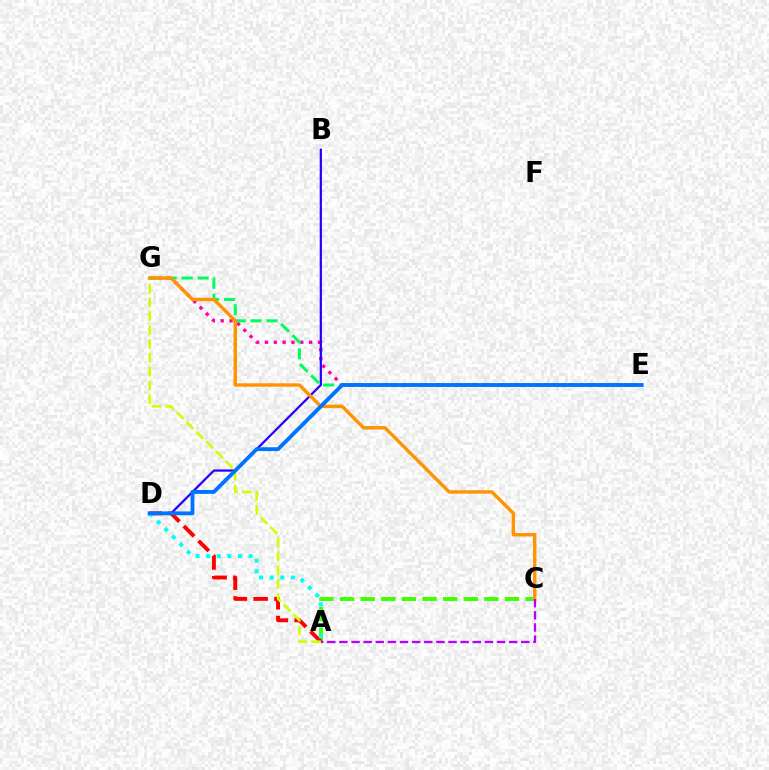{('A', 'C'): [{'color': '#3dff00', 'line_style': 'dashed', 'thickness': 2.8}, {'color': '#b900ff', 'line_style': 'dashed', 'thickness': 1.65}], ('E', 'G'): [{'color': '#ff00ac', 'line_style': 'dotted', 'thickness': 2.4}, {'color': '#00ff5c', 'line_style': 'dashed', 'thickness': 2.17}], ('B', 'D'): [{'color': '#2500ff', 'line_style': 'solid', 'thickness': 1.61}], ('A', 'D'): [{'color': '#ff0000', 'line_style': 'dashed', 'thickness': 2.82}, {'color': '#00fff6', 'line_style': 'dotted', 'thickness': 2.88}], ('A', 'G'): [{'color': '#d1ff00', 'line_style': 'dashed', 'thickness': 1.88}], ('C', 'G'): [{'color': '#ff9400', 'line_style': 'solid', 'thickness': 2.45}], ('D', 'E'): [{'color': '#0074ff', 'line_style': 'solid', 'thickness': 2.77}]}